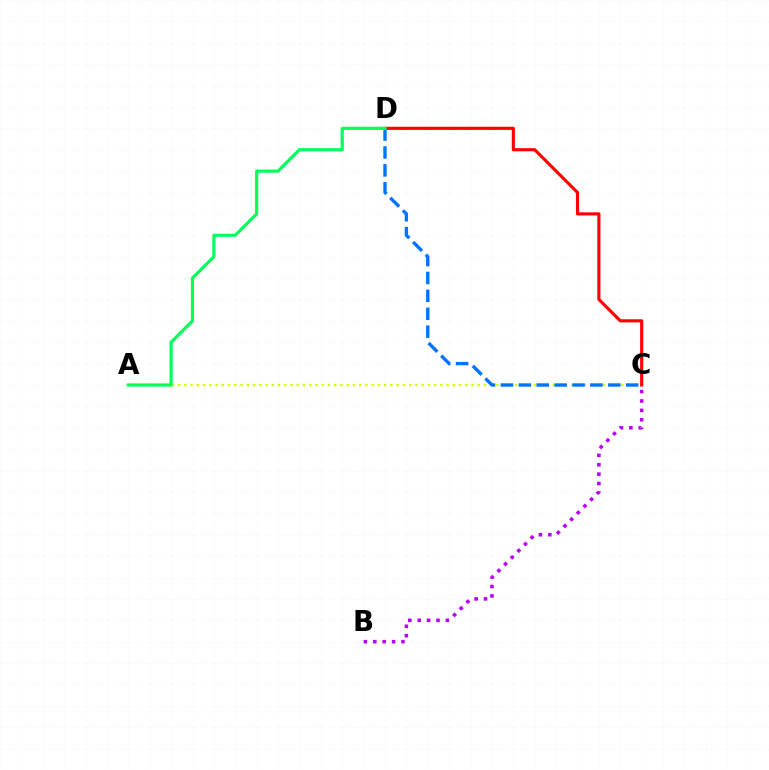{('A', 'C'): [{'color': '#d1ff00', 'line_style': 'dotted', 'thickness': 1.7}], ('B', 'C'): [{'color': '#b900ff', 'line_style': 'dotted', 'thickness': 2.55}], ('C', 'D'): [{'color': '#ff0000', 'line_style': 'solid', 'thickness': 2.25}, {'color': '#0074ff', 'line_style': 'dashed', 'thickness': 2.43}], ('A', 'D'): [{'color': '#00ff5c', 'line_style': 'solid', 'thickness': 2.28}]}